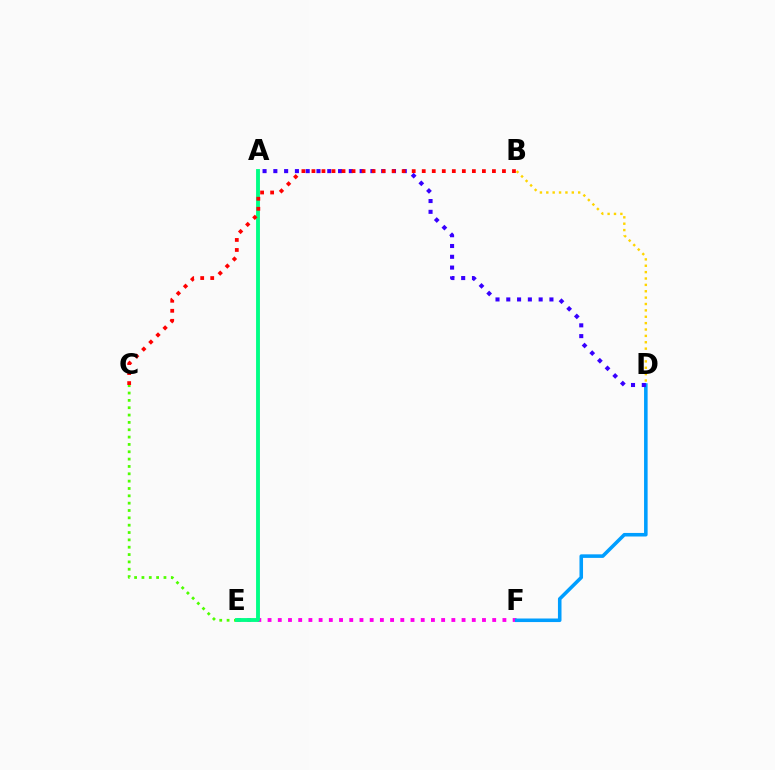{('E', 'F'): [{'color': '#ff00ed', 'line_style': 'dotted', 'thickness': 2.77}], ('D', 'F'): [{'color': '#009eff', 'line_style': 'solid', 'thickness': 2.56}], ('A', 'D'): [{'color': '#3700ff', 'line_style': 'dotted', 'thickness': 2.93}], ('C', 'E'): [{'color': '#4fff00', 'line_style': 'dotted', 'thickness': 1.99}], ('B', 'D'): [{'color': '#ffd500', 'line_style': 'dotted', 'thickness': 1.73}], ('A', 'E'): [{'color': '#00ff86', 'line_style': 'solid', 'thickness': 2.78}], ('B', 'C'): [{'color': '#ff0000', 'line_style': 'dotted', 'thickness': 2.72}]}